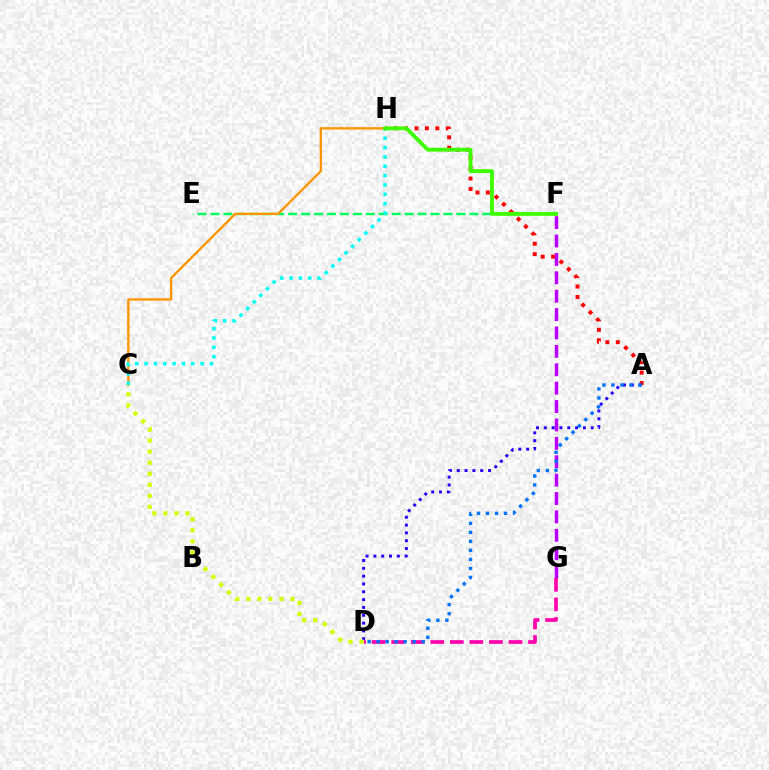{('A', 'H'): [{'color': '#ff0000', 'line_style': 'dotted', 'thickness': 2.83}], ('E', 'F'): [{'color': '#00ff5c', 'line_style': 'dashed', 'thickness': 1.76}], ('F', 'G'): [{'color': '#b900ff', 'line_style': 'dashed', 'thickness': 2.5}], ('A', 'D'): [{'color': '#2500ff', 'line_style': 'dotted', 'thickness': 2.12}, {'color': '#0074ff', 'line_style': 'dotted', 'thickness': 2.45}], ('C', 'H'): [{'color': '#ff9400', 'line_style': 'solid', 'thickness': 1.68}, {'color': '#00fff6', 'line_style': 'dotted', 'thickness': 2.54}], ('C', 'D'): [{'color': '#d1ff00', 'line_style': 'dotted', 'thickness': 3.0}], ('D', 'G'): [{'color': '#ff00ac', 'line_style': 'dashed', 'thickness': 2.66}], ('F', 'H'): [{'color': '#3dff00', 'line_style': 'solid', 'thickness': 2.76}]}